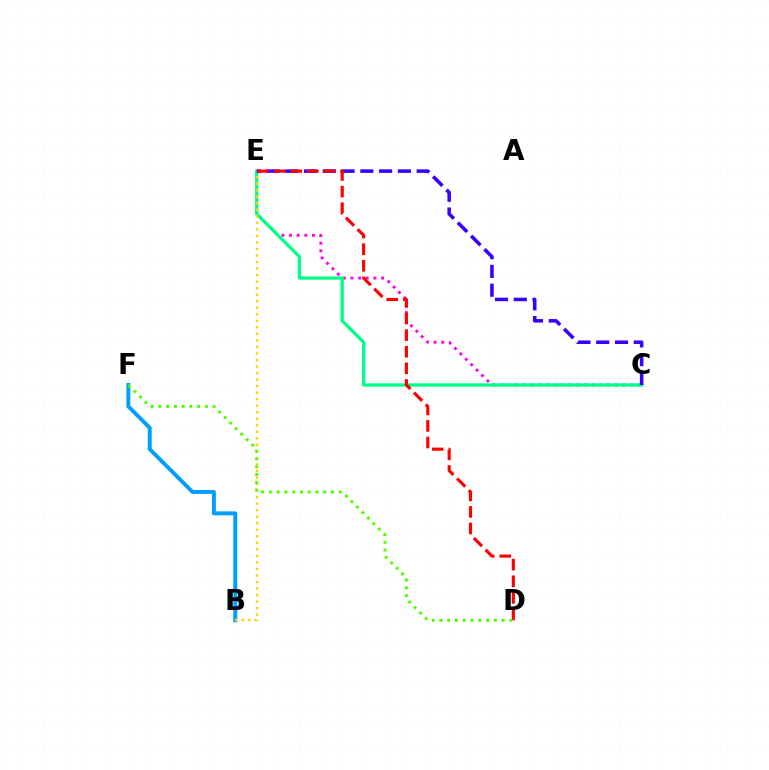{('B', 'F'): [{'color': '#009eff', 'line_style': 'solid', 'thickness': 2.83}], ('C', 'E'): [{'color': '#ff00ed', 'line_style': 'dotted', 'thickness': 2.08}, {'color': '#00ff86', 'line_style': 'solid', 'thickness': 2.36}, {'color': '#3700ff', 'line_style': 'dashed', 'thickness': 2.55}], ('B', 'E'): [{'color': '#ffd500', 'line_style': 'dotted', 'thickness': 1.77}], ('D', 'E'): [{'color': '#ff0000', 'line_style': 'dashed', 'thickness': 2.26}], ('D', 'F'): [{'color': '#4fff00', 'line_style': 'dotted', 'thickness': 2.11}]}